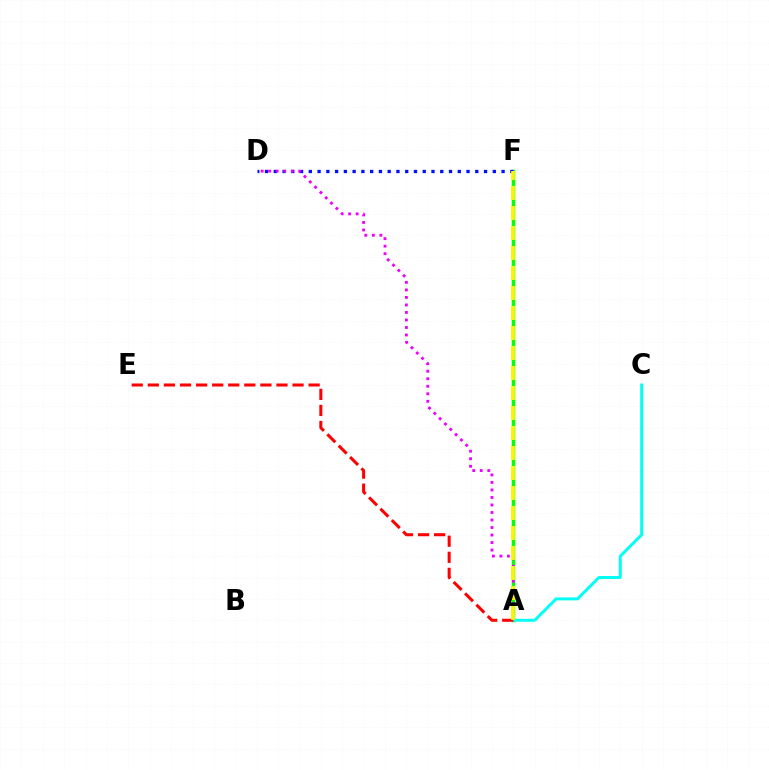{('A', 'F'): [{'color': '#08ff00', 'line_style': 'solid', 'thickness': 2.51}, {'color': '#fcf500', 'line_style': 'dashed', 'thickness': 2.72}], ('D', 'F'): [{'color': '#0010ff', 'line_style': 'dotted', 'thickness': 2.38}], ('A', 'D'): [{'color': '#ee00ff', 'line_style': 'dotted', 'thickness': 2.04}], ('A', 'C'): [{'color': '#00fff6', 'line_style': 'solid', 'thickness': 2.13}], ('A', 'E'): [{'color': '#ff0000', 'line_style': 'dashed', 'thickness': 2.18}]}